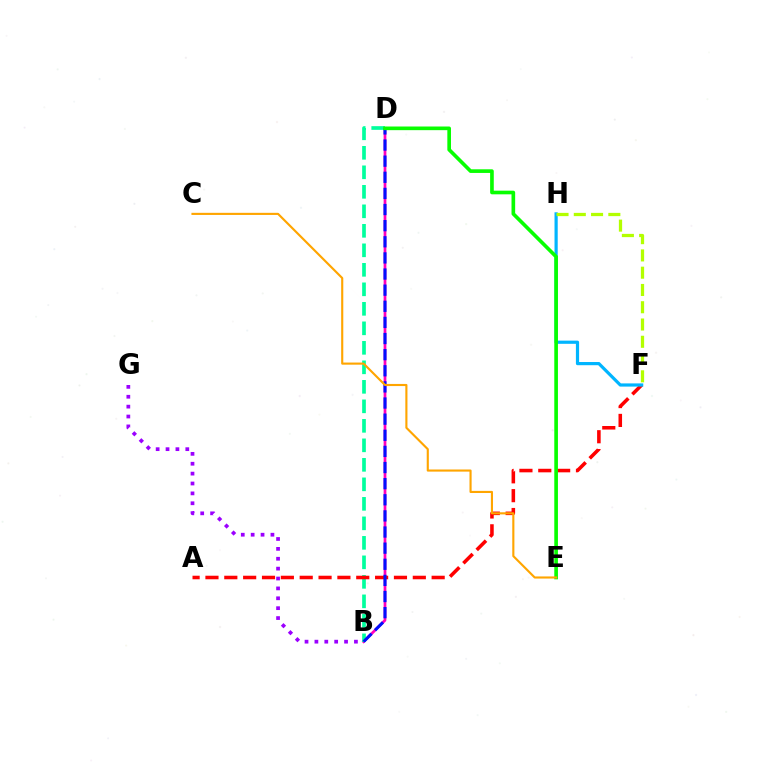{('B', 'D'): [{'color': '#ff00bd', 'line_style': 'solid', 'thickness': 1.97}, {'color': '#00ff9d', 'line_style': 'dashed', 'thickness': 2.65}, {'color': '#0010ff', 'line_style': 'dashed', 'thickness': 2.19}], ('A', 'F'): [{'color': '#ff0000', 'line_style': 'dashed', 'thickness': 2.56}], ('F', 'H'): [{'color': '#00b5ff', 'line_style': 'solid', 'thickness': 2.3}, {'color': '#b3ff00', 'line_style': 'dashed', 'thickness': 2.35}], ('D', 'E'): [{'color': '#08ff00', 'line_style': 'solid', 'thickness': 2.63}], ('C', 'E'): [{'color': '#ffa500', 'line_style': 'solid', 'thickness': 1.53}], ('B', 'G'): [{'color': '#9b00ff', 'line_style': 'dotted', 'thickness': 2.69}]}